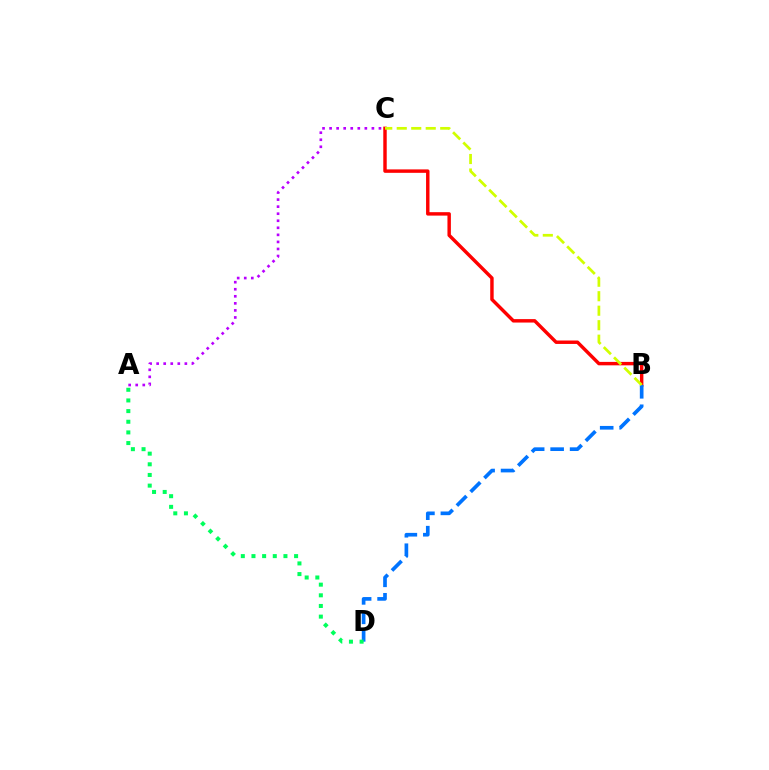{('A', 'C'): [{'color': '#b900ff', 'line_style': 'dotted', 'thickness': 1.92}], ('B', 'C'): [{'color': '#ff0000', 'line_style': 'solid', 'thickness': 2.47}, {'color': '#d1ff00', 'line_style': 'dashed', 'thickness': 1.97}], ('B', 'D'): [{'color': '#0074ff', 'line_style': 'dashed', 'thickness': 2.65}], ('A', 'D'): [{'color': '#00ff5c', 'line_style': 'dotted', 'thickness': 2.9}]}